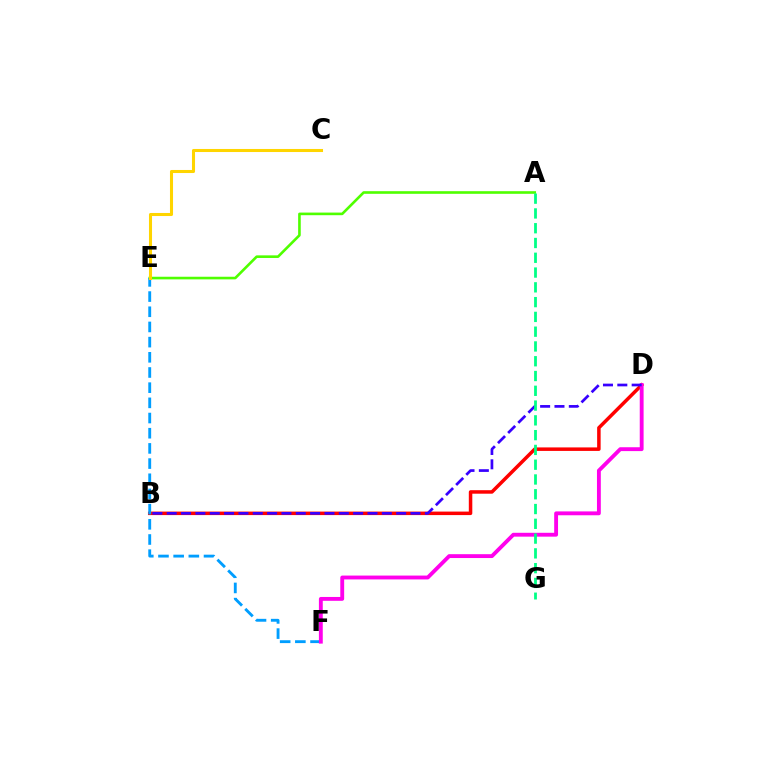{('A', 'E'): [{'color': '#4fff00', 'line_style': 'solid', 'thickness': 1.89}], ('B', 'D'): [{'color': '#ff0000', 'line_style': 'solid', 'thickness': 2.52}, {'color': '#3700ff', 'line_style': 'dashed', 'thickness': 1.95}], ('E', 'F'): [{'color': '#009eff', 'line_style': 'dashed', 'thickness': 2.06}], ('D', 'F'): [{'color': '#ff00ed', 'line_style': 'solid', 'thickness': 2.78}], ('C', 'E'): [{'color': '#ffd500', 'line_style': 'solid', 'thickness': 2.2}], ('A', 'G'): [{'color': '#00ff86', 'line_style': 'dashed', 'thickness': 2.01}]}